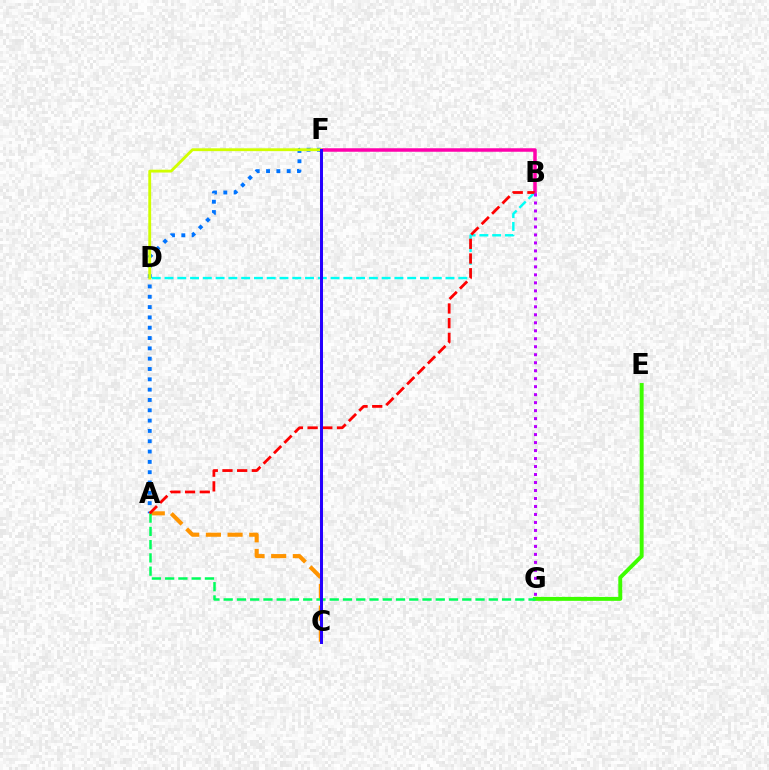{('A', 'C'): [{'color': '#ff9400', 'line_style': 'dashed', 'thickness': 2.94}], ('B', 'F'): [{'color': '#ff00ac', 'line_style': 'solid', 'thickness': 2.52}], ('B', 'D'): [{'color': '#00fff6', 'line_style': 'dashed', 'thickness': 1.74}], ('A', 'F'): [{'color': '#0074ff', 'line_style': 'dotted', 'thickness': 2.8}], ('E', 'G'): [{'color': '#3dff00', 'line_style': 'solid', 'thickness': 2.82}], ('A', 'G'): [{'color': '#00ff5c', 'line_style': 'dashed', 'thickness': 1.8}], ('A', 'B'): [{'color': '#ff0000', 'line_style': 'dashed', 'thickness': 2.0}], ('B', 'G'): [{'color': '#b900ff', 'line_style': 'dotted', 'thickness': 2.17}], ('D', 'F'): [{'color': '#d1ff00', 'line_style': 'solid', 'thickness': 2.05}], ('C', 'F'): [{'color': '#2500ff', 'line_style': 'solid', 'thickness': 2.15}]}